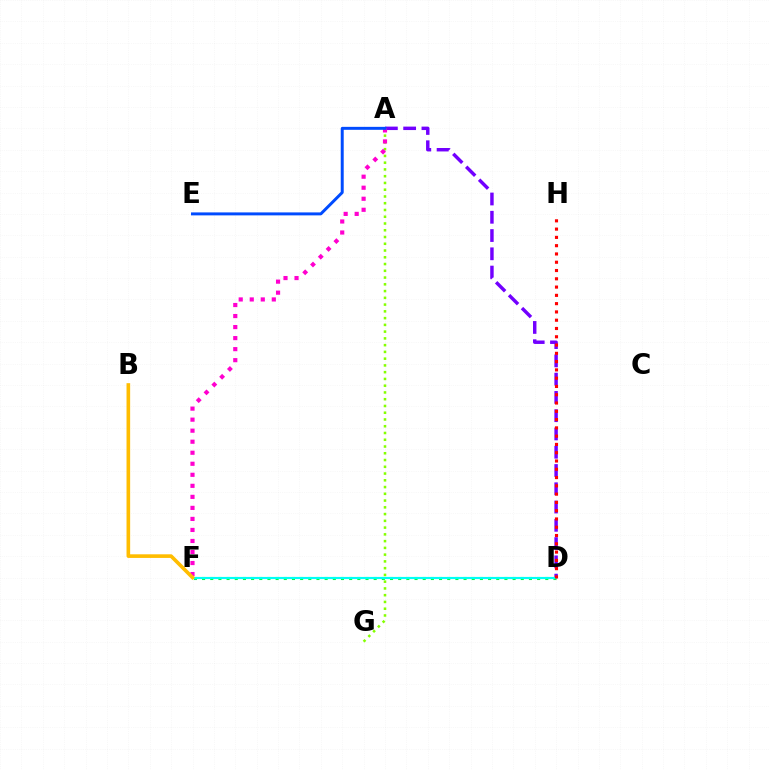{('A', 'G'): [{'color': '#84ff00', 'line_style': 'dotted', 'thickness': 1.84}], ('A', 'D'): [{'color': '#7200ff', 'line_style': 'dashed', 'thickness': 2.48}], ('A', 'F'): [{'color': '#ff00cf', 'line_style': 'dotted', 'thickness': 3.0}], ('D', 'F'): [{'color': '#00ff39', 'line_style': 'dotted', 'thickness': 2.22}, {'color': '#00fff6', 'line_style': 'solid', 'thickness': 1.55}], ('A', 'E'): [{'color': '#004bff', 'line_style': 'solid', 'thickness': 2.14}], ('D', 'H'): [{'color': '#ff0000', 'line_style': 'dotted', 'thickness': 2.25}], ('B', 'F'): [{'color': '#ffbd00', 'line_style': 'solid', 'thickness': 2.61}]}